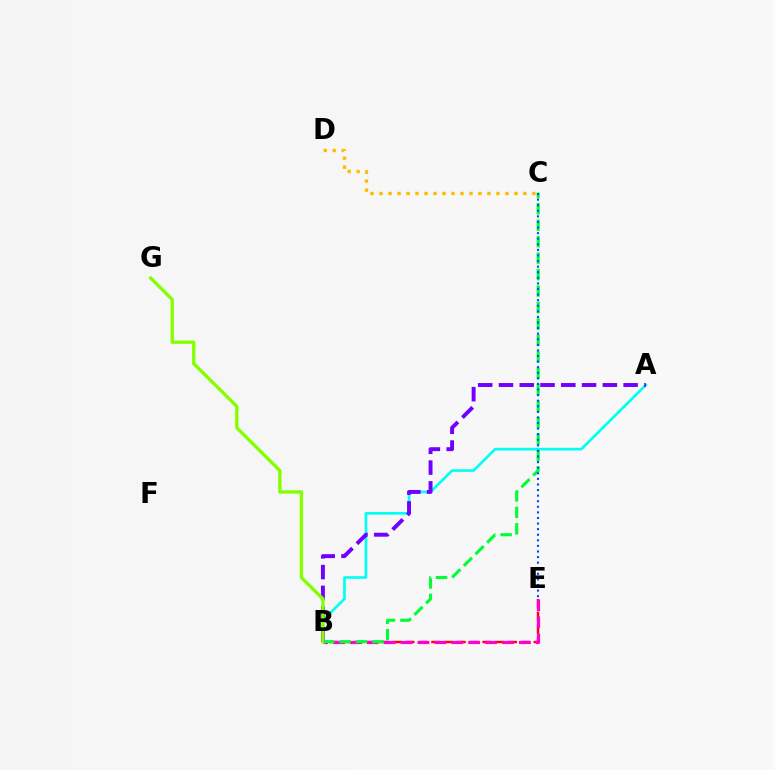{('B', 'E'): [{'color': '#ff0000', 'line_style': 'dashed', 'thickness': 1.74}, {'color': '#ff00cf', 'line_style': 'dashed', 'thickness': 2.3}], ('A', 'B'): [{'color': '#00fff6', 'line_style': 'solid', 'thickness': 1.93}, {'color': '#7200ff', 'line_style': 'dashed', 'thickness': 2.82}], ('B', 'C'): [{'color': '#00ff39', 'line_style': 'dashed', 'thickness': 2.23}], ('C', 'D'): [{'color': '#ffbd00', 'line_style': 'dotted', 'thickness': 2.44}], ('B', 'G'): [{'color': '#84ff00', 'line_style': 'solid', 'thickness': 2.4}], ('C', 'E'): [{'color': '#004bff', 'line_style': 'dotted', 'thickness': 1.52}]}